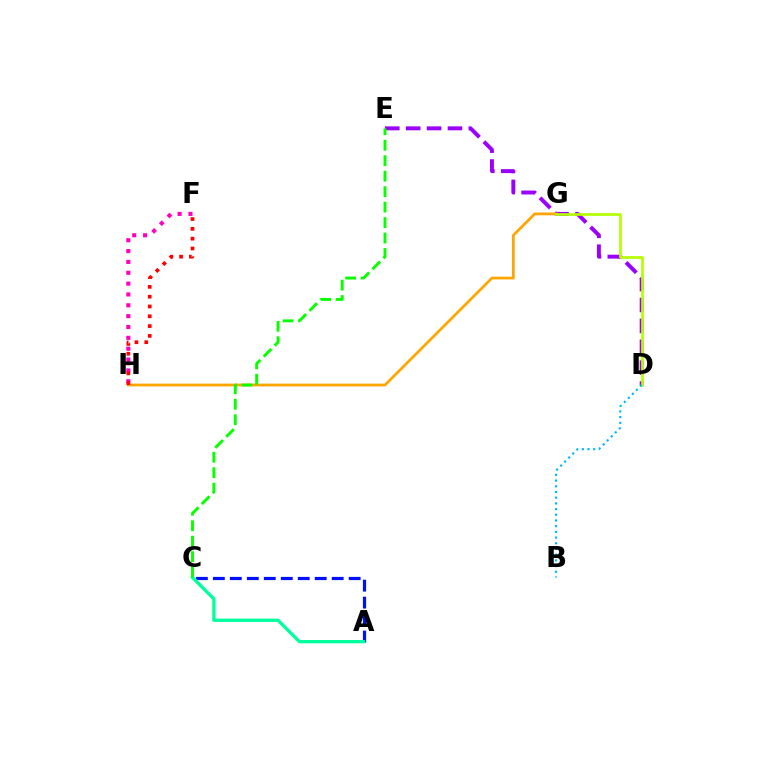{('A', 'C'): [{'color': '#0010ff', 'line_style': 'dashed', 'thickness': 2.31}, {'color': '#00ff9d', 'line_style': 'solid', 'thickness': 2.38}], ('D', 'E'): [{'color': '#9b00ff', 'line_style': 'dashed', 'thickness': 2.84}], ('F', 'H'): [{'color': '#ff00bd', 'line_style': 'dotted', 'thickness': 2.95}, {'color': '#ff0000', 'line_style': 'dotted', 'thickness': 2.66}], ('G', 'H'): [{'color': '#ffa500', 'line_style': 'solid', 'thickness': 1.99}], ('D', 'G'): [{'color': '#b3ff00', 'line_style': 'solid', 'thickness': 1.93}], ('C', 'E'): [{'color': '#08ff00', 'line_style': 'dashed', 'thickness': 2.1}], ('B', 'D'): [{'color': '#00b5ff', 'line_style': 'dotted', 'thickness': 1.55}]}